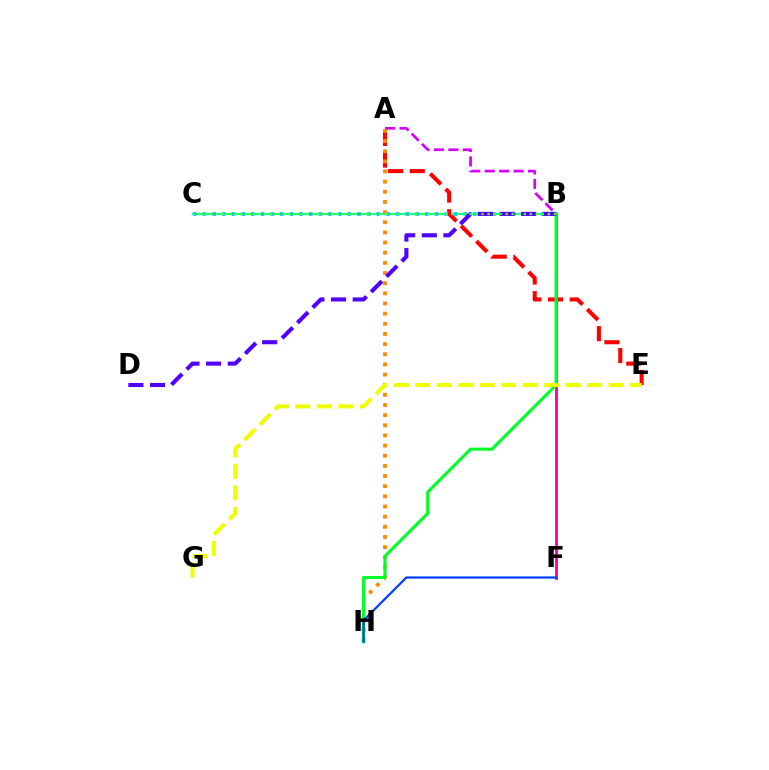{('B', 'C'): [{'color': '#00ffaf', 'line_style': 'solid', 'thickness': 1.56}, {'color': '#00c7ff', 'line_style': 'dotted', 'thickness': 2.63}, {'color': '#66ff00', 'line_style': 'dotted', 'thickness': 1.64}], ('A', 'E'): [{'color': '#ff0000', 'line_style': 'dashed', 'thickness': 2.94}], ('A', 'B'): [{'color': '#d600ff', 'line_style': 'dashed', 'thickness': 1.96}], ('B', 'F'): [{'color': '#ff00a0', 'line_style': 'solid', 'thickness': 2.03}], ('A', 'H'): [{'color': '#ff8800', 'line_style': 'dotted', 'thickness': 2.76}], ('B', 'H'): [{'color': '#00ff27', 'line_style': 'solid', 'thickness': 2.23}], ('F', 'H'): [{'color': '#003fff', 'line_style': 'solid', 'thickness': 1.6}], ('E', 'G'): [{'color': '#eeff00', 'line_style': 'dashed', 'thickness': 2.92}], ('B', 'D'): [{'color': '#4f00ff', 'line_style': 'dashed', 'thickness': 2.94}]}